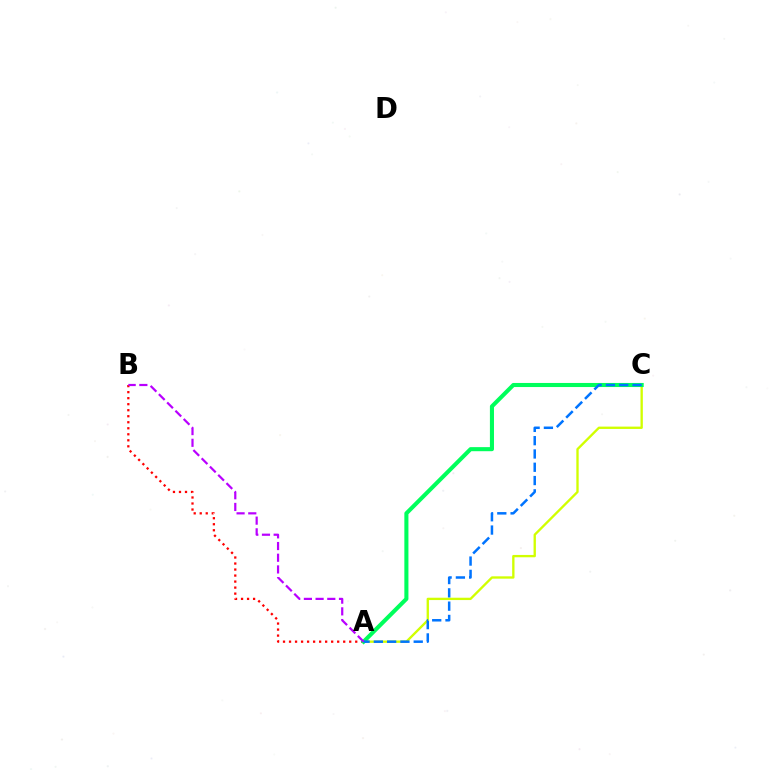{('A', 'C'): [{'color': '#d1ff00', 'line_style': 'solid', 'thickness': 1.69}, {'color': '#00ff5c', 'line_style': 'solid', 'thickness': 2.94}, {'color': '#0074ff', 'line_style': 'dashed', 'thickness': 1.81}], ('A', 'B'): [{'color': '#ff0000', 'line_style': 'dotted', 'thickness': 1.64}, {'color': '#b900ff', 'line_style': 'dashed', 'thickness': 1.59}]}